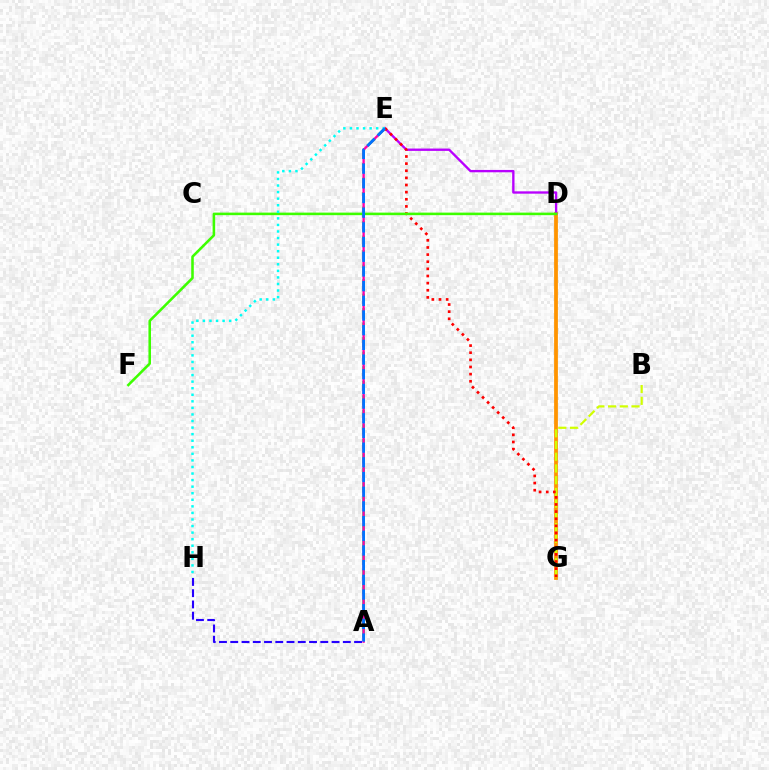{('D', 'G'): [{'color': '#ff9400', 'line_style': 'solid', 'thickness': 2.72}], ('D', 'E'): [{'color': '#b900ff', 'line_style': 'solid', 'thickness': 1.69}], ('A', 'E'): [{'color': '#00ff5c', 'line_style': 'dashed', 'thickness': 1.97}, {'color': '#ff00ac', 'line_style': 'solid', 'thickness': 1.69}, {'color': '#0074ff', 'line_style': 'dashed', 'thickness': 1.99}], ('B', 'G'): [{'color': '#d1ff00', 'line_style': 'dashed', 'thickness': 1.59}], ('E', 'G'): [{'color': '#ff0000', 'line_style': 'dotted', 'thickness': 1.94}], ('D', 'F'): [{'color': '#3dff00', 'line_style': 'solid', 'thickness': 1.84}], ('E', 'H'): [{'color': '#00fff6', 'line_style': 'dotted', 'thickness': 1.78}], ('A', 'H'): [{'color': '#2500ff', 'line_style': 'dashed', 'thickness': 1.53}]}